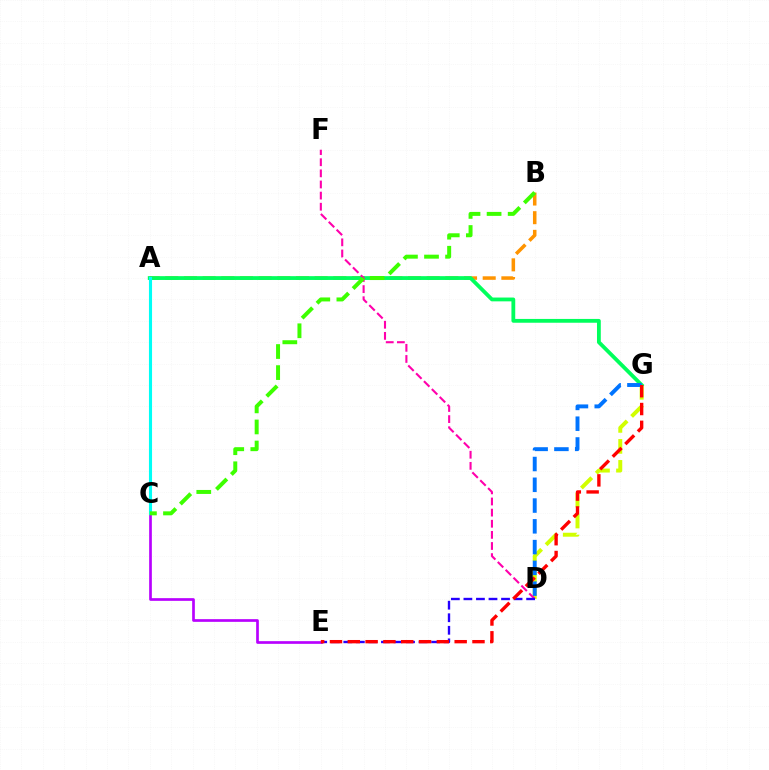{('D', 'G'): [{'color': '#d1ff00', 'line_style': 'dashed', 'thickness': 2.85}, {'color': '#0074ff', 'line_style': 'dashed', 'thickness': 2.82}], ('A', 'B'): [{'color': '#ff9400', 'line_style': 'dashed', 'thickness': 2.54}], ('A', 'G'): [{'color': '#00ff5c', 'line_style': 'solid', 'thickness': 2.74}], ('C', 'E'): [{'color': '#b900ff', 'line_style': 'solid', 'thickness': 1.93}], ('D', 'F'): [{'color': '#ff00ac', 'line_style': 'dashed', 'thickness': 1.51}], ('D', 'E'): [{'color': '#2500ff', 'line_style': 'dashed', 'thickness': 1.7}], ('A', 'C'): [{'color': '#00fff6', 'line_style': 'solid', 'thickness': 2.24}], ('E', 'G'): [{'color': '#ff0000', 'line_style': 'dashed', 'thickness': 2.42}], ('B', 'C'): [{'color': '#3dff00', 'line_style': 'dashed', 'thickness': 2.86}]}